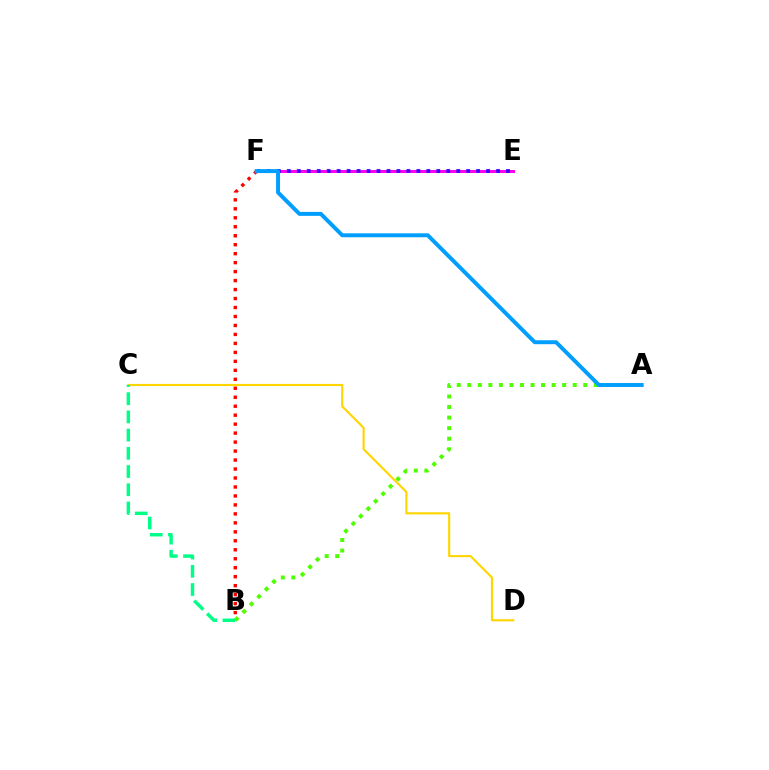{('B', 'F'): [{'color': '#ff0000', 'line_style': 'dotted', 'thickness': 2.44}], ('C', 'D'): [{'color': '#ffd500', 'line_style': 'solid', 'thickness': 1.53}], ('A', 'B'): [{'color': '#4fff00', 'line_style': 'dotted', 'thickness': 2.86}], ('E', 'F'): [{'color': '#ff00ed', 'line_style': 'solid', 'thickness': 2.16}, {'color': '#3700ff', 'line_style': 'dotted', 'thickness': 2.71}], ('A', 'F'): [{'color': '#009eff', 'line_style': 'solid', 'thickness': 2.84}], ('B', 'C'): [{'color': '#00ff86', 'line_style': 'dashed', 'thickness': 2.47}]}